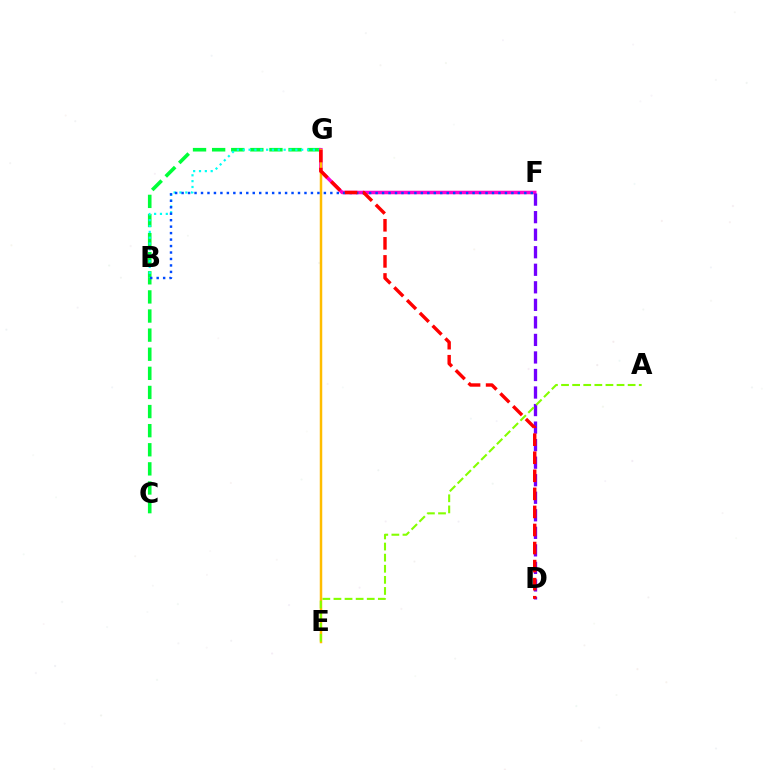{('C', 'G'): [{'color': '#00ff39', 'line_style': 'dashed', 'thickness': 2.6}], ('B', 'G'): [{'color': '#00fff6', 'line_style': 'dotted', 'thickness': 1.59}], ('F', 'G'): [{'color': '#ff00cf', 'line_style': 'solid', 'thickness': 2.53}], ('D', 'F'): [{'color': '#7200ff', 'line_style': 'dashed', 'thickness': 2.38}], ('E', 'G'): [{'color': '#ffbd00', 'line_style': 'solid', 'thickness': 1.79}], ('A', 'E'): [{'color': '#84ff00', 'line_style': 'dashed', 'thickness': 1.51}], ('B', 'F'): [{'color': '#004bff', 'line_style': 'dotted', 'thickness': 1.76}], ('D', 'G'): [{'color': '#ff0000', 'line_style': 'dashed', 'thickness': 2.45}]}